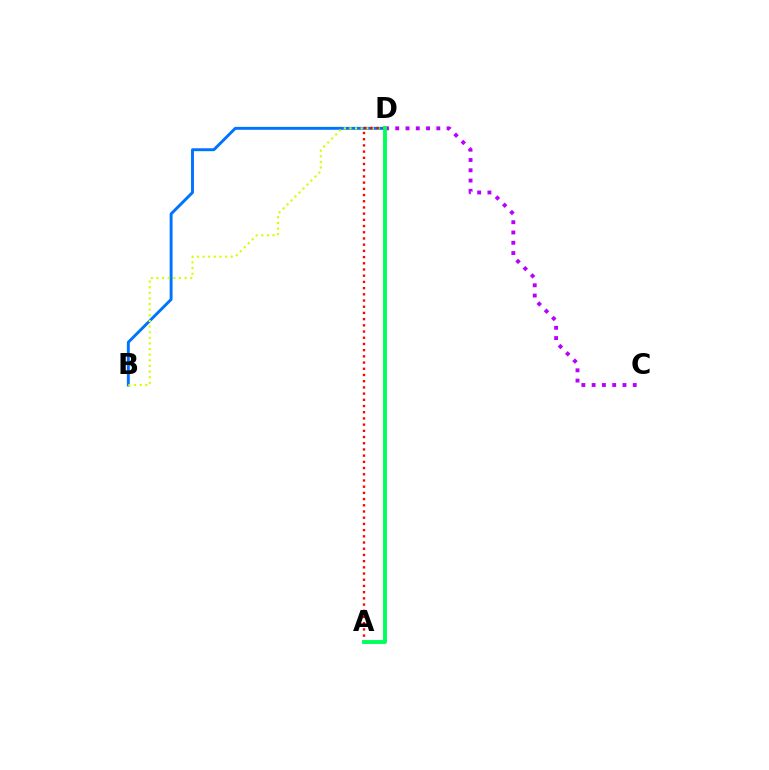{('B', 'D'): [{'color': '#0074ff', 'line_style': 'solid', 'thickness': 2.1}, {'color': '#d1ff00', 'line_style': 'dotted', 'thickness': 1.53}], ('C', 'D'): [{'color': '#b900ff', 'line_style': 'dotted', 'thickness': 2.79}], ('A', 'D'): [{'color': '#ff0000', 'line_style': 'dotted', 'thickness': 1.69}, {'color': '#00ff5c', 'line_style': 'solid', 'thickness': 2.79}]}